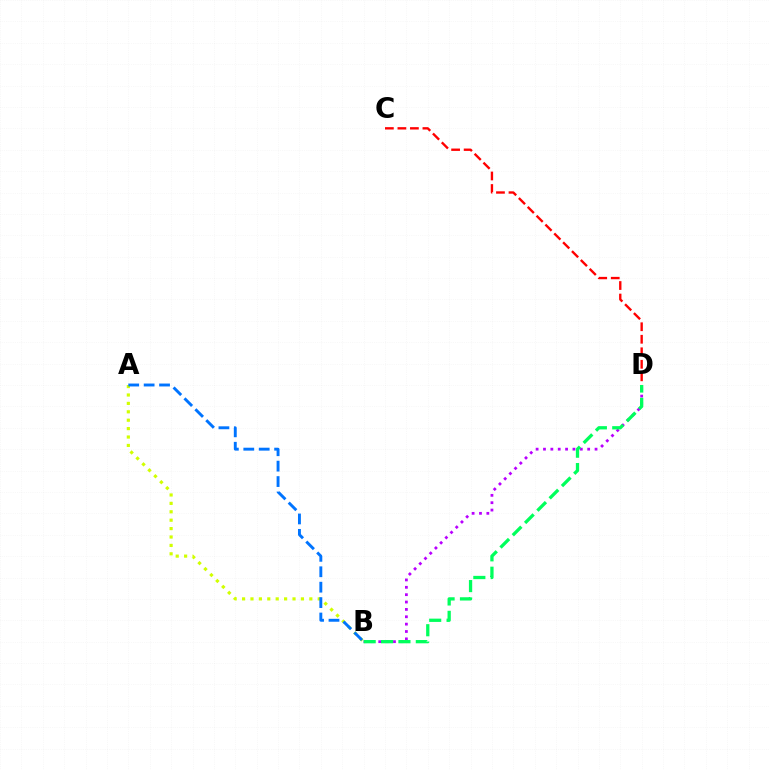{('B', 'D'): [{'color': '#b900ff', 'line_style': 'dotted', 'thickness': 2.0}, {'color': '#00ff5c', 'line_style': 'dashed', 'thickness': 2.36}], ('A', 'B'): [{'color': '#d1ff00', 'line_style': 'dotted', 'thickness': 2.28}, {'color': '#0074ff', 'line_style': 'dashed', 'thickness': 2.09}], ('C', 'D'): [{'color': '#ff0000', 'line_style': 'dashed', 'thickness': 1.7}]}